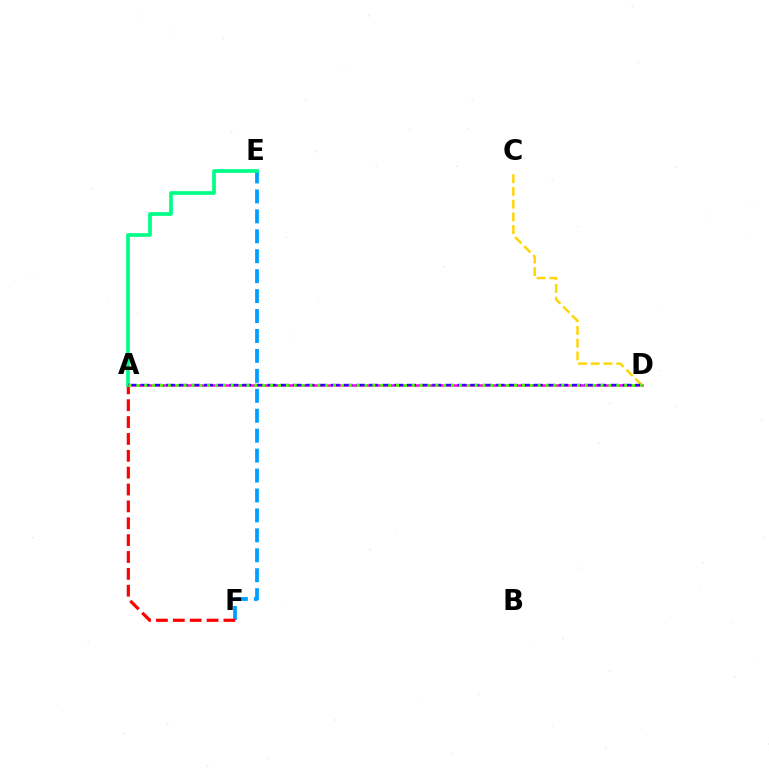{('A', 'D'): [{'color': '#ff00ed', 'line_style': 'solid', 'thickness': 1.8}, {'color': '#3700ff', 'line_style': 'dashed', 'thickness': 1.72}, {'color': '#4fff00', 'line_style': 'dotted', 'thickness': 2.14}], ('E', 'F'): [{'color': '#009eff', 'line_style': 'dashed', 'thickness': 2.71}], ('A', 'F'): [{'color': '#ff0000', 'line_style': 'dashed', 'thickness': 2.29}], ('C', 'D'): [{'color': '#ffd500', 'line_style': 'dashed', 'thickness': 1.73}], ('A', 'E'): [{'color': '#00ff86', 'line_style': 'solid', 'thickness': 2.66}]}